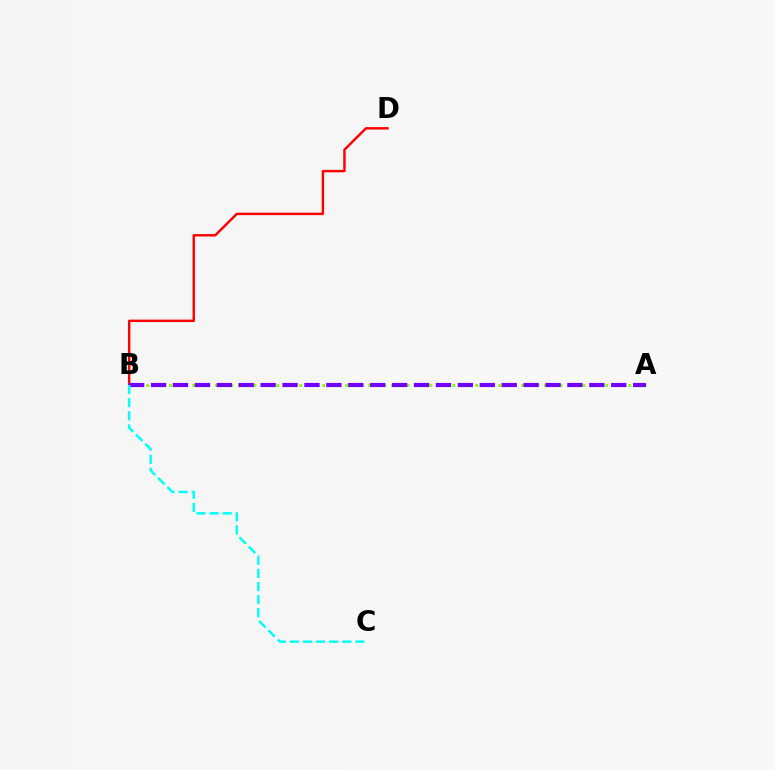{('B', 'D'): [{'color': '#ff0000', 'line_style': 'solid', 'thickness': 1.75}], ('A', 'B'): [{'color': '#84ff00', 'line_style': 'dotted', 'thickness': 2.08}, {'color': '#7200ff', 'line_style': 'dashed', 'thickness': 2.98}], ('B', 'C'): [{'color': '#00fff6', 'line_style': 'dashed', 'thickness': 1.78}]}